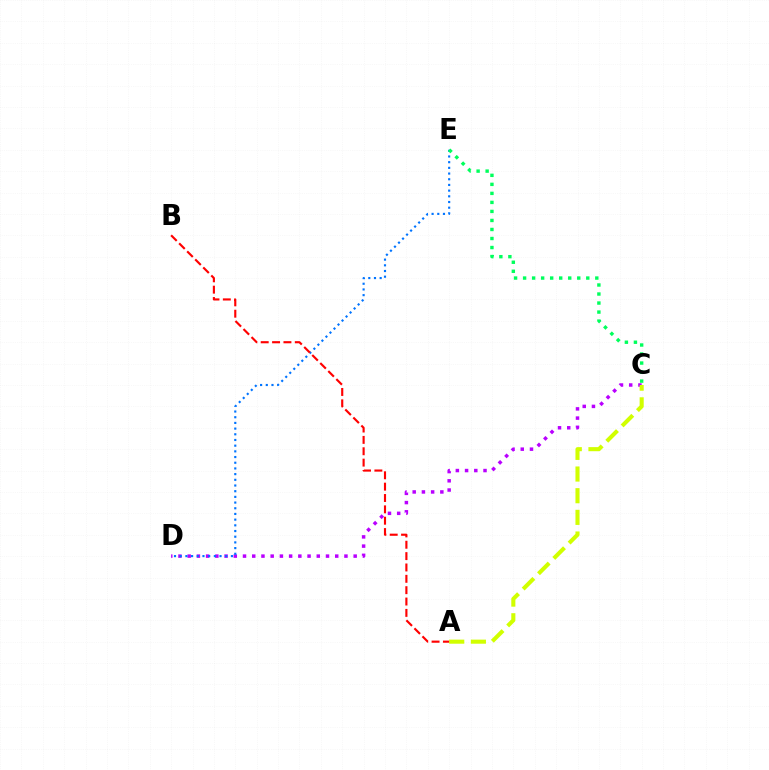{('C', 'D'): [{'color': '#b900ff', 'line_style': 'dotted', 'thickness': 2.51}], ('A', 'C'): [{'color': '#d1ff00', 'line_style': 'dashed', 'thickness': 2.94}], ('D', 'E'): [{'color': '#0074ff', 'line_style': 'dotted', 'thickness': 1.55}], ('C', 'E'): [{'color': '#00ff5c', 'line_style': 'dotted', 'thickness': 2.45}], ('A', 'B'): [{'color': '#ff0000', 'line_style': 'dashed', 'thickness': 1.54}]}